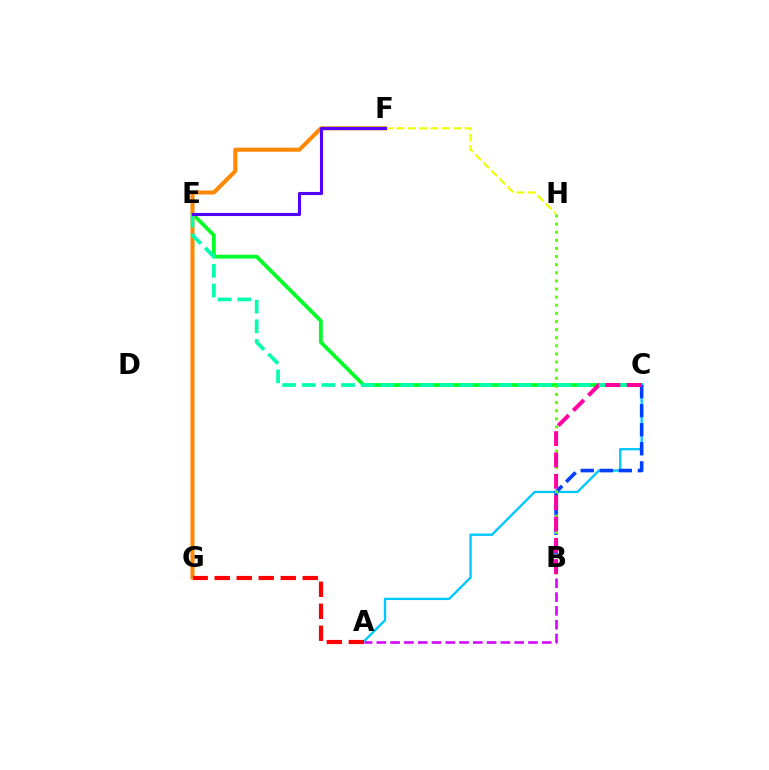{('C', 'E'): [{'color': '#00ff27', 'line_style': 'solid', 'thickness': 2.71}, {'color': '#00ffaf', 'line_style': 'dashed', 'thickness': 2.67}], ('F', 'H'): [{'color': '#eeff00', 'line_style': 'dashed', 'thickness': 1.54}], ('F', 'G'): [{'color': '#ff8800', 'line_style': 'solid', 'thickness': 2.9}], ('A', 'C'): [{'color': '#00c7ff', 'line_style': 'solid', 'thickness': 1.69}], ('A', 'G'): [{'color': '#ff0000', 'line_style': 'dashed', 'thickness': 2.99}], ('B', 'C'): [{'color': '#003fff', 'line_style': 'dashed', 'thickness': 2.59}, {'color': '#ff00a0', 'line_style': 'dashed', 'thickness': 2.9}], ('E', 'F'): [{'color': '#4f00ff', 'line_style': 'solid', 'thickness': 2.24}], ('A', 'B'): [{'color': '#d600ff', 'line_style': 'dashed', 'thickness': 1.87}], ('B', 'H'): [{'color': '#66ff00', 'line_style': 'dotted', 'thickness': 2.2}]}